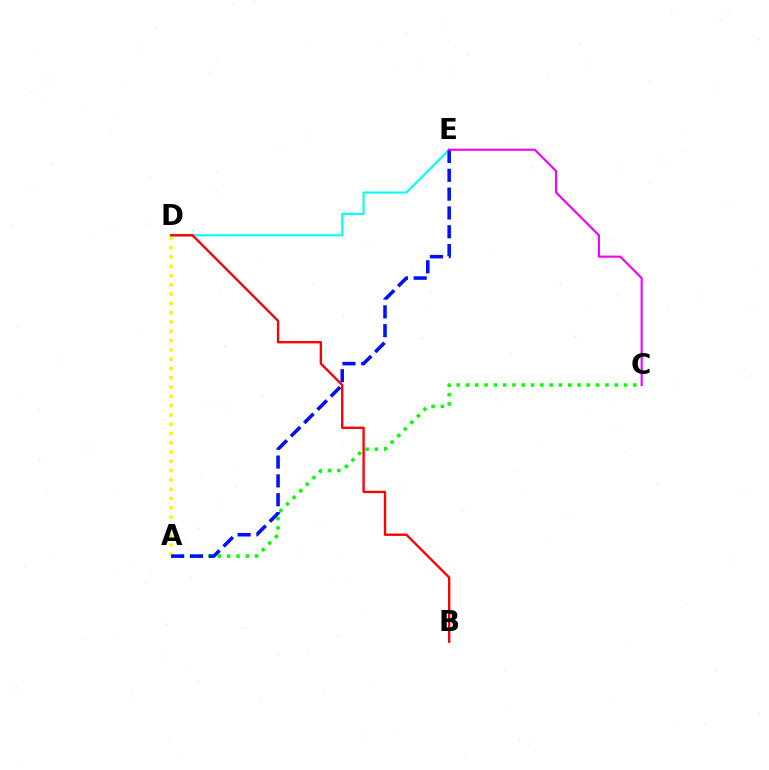{('A', 'C'): [{'color': '#08ff00', 'line_style': 'dotted', 'thickness': 2.53}], ('A', 'D'): [{'color': '#fcf500', 'line_style': 'dotted', 'thickness': 2.52}], ('D', 'E'): [{'color': '#00fff6', 'line_style': 'solid', 'thickness': 1.51}], ('B', 'D'): [{'color': '#ff0000', 'line_style': 'solid', 'thickness': 1.69}], ('A', 'E'): [{'color': '#0010ff', 'line_style': 'dashed', 'thickness': 2.56}], ('C', 'E'): [{'color': '#ee00ff', 'line_style': 'solid', 'thickness': 1.53}]}